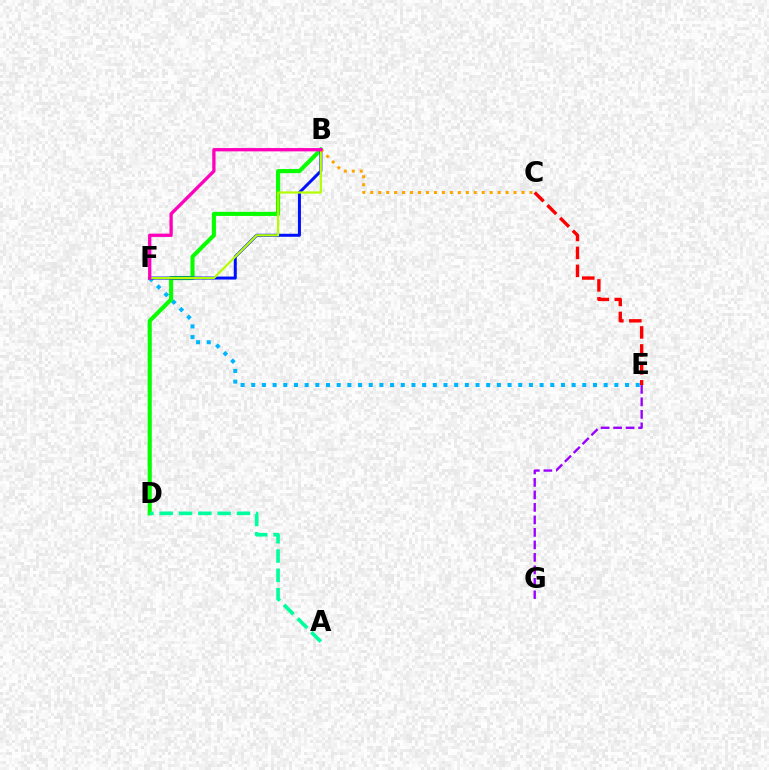{('E', 'F'): [{'color': '#00b5ff', 'line_style': 'dotted', 'thickness': 2.9}], ('B', 'D'): [{'color': '#08ff00', 'line_style': 'solid', 'thickness': 2.96}], ('E', 'G'): [{'color': '#9b00ff', 'line_style': 'dashed', 'thickness': 1.7}], ('B', 'F'): [{'color': '#0010ff', 'line_style': 'solid', 'thickness': 2.16}, {'color': '#b3ff00', 'line_style': 'solid', 'thickness': 1.58}, {'color': '#ff00bd', 'line_style': 'solid', 'thickness': 2.37}], ('A', 'D'): [{'color': '#00ff9d', 'line_style': 'dashed', 'thickness': 2.62}], ('B', 'C'): [{'color': '#ffa500', 'line_style': 'dotted', 'thickness': 2.16}], ('C', 'E'): [{'color': '#ff0000', 'line_style': 'dashed', 'thickness': 2.44}]}